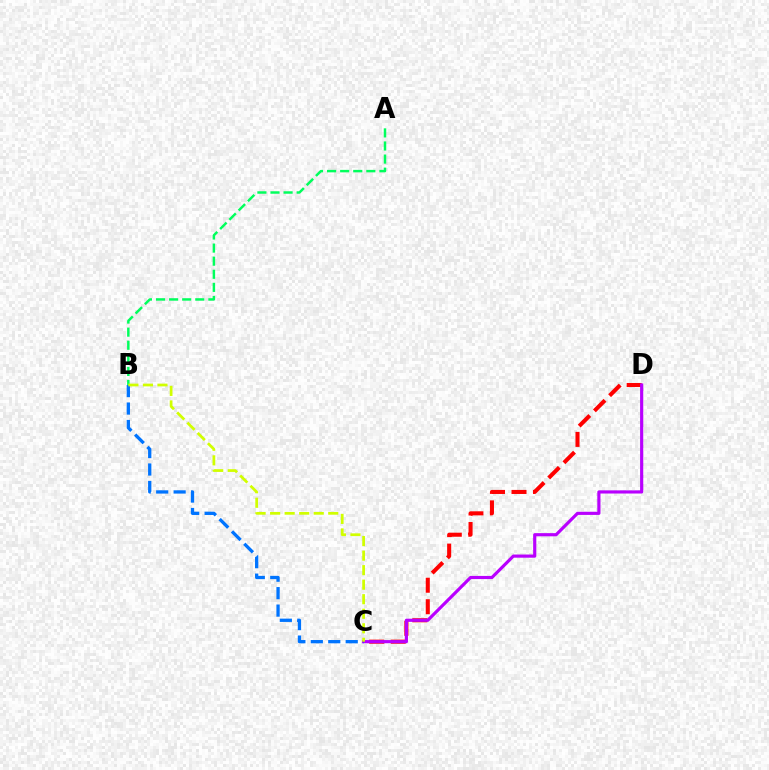{('C', 'D'): [{'color': '#ff0000', 'line_style': 'dashed', 'thickness': 2.92}, {'color': '#b900ff', 'line_style': 'solid', 'thickness': 2.28}], ('B', 'C'): [{'color': '#0074ff', 'line_style': 'dashed', 'thickness': 2.37}, {'color': '#d1ff00', 'line_style': 'dashed', 'thickness': 1.97}], ('A', 'B'): [{'color': '#00ff5c', 'line_style': 'dashed', 'thickness': 1.78}]}